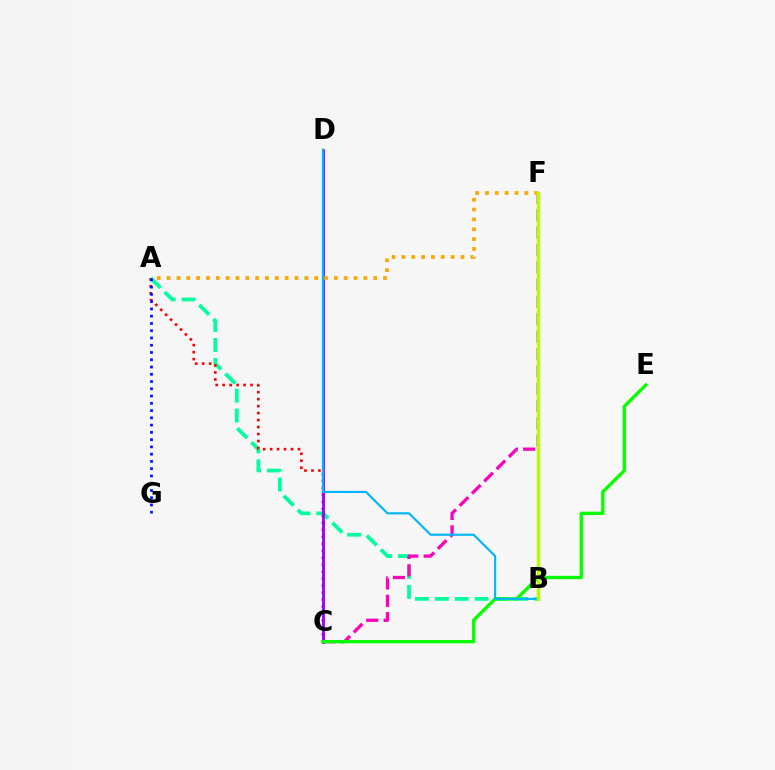{('A', 'B'): [{'color': '#00ff9d', 'line_style': 'dashed', 'thickness': 2.7}], ('A', 'C'): [{'color': '#ff0000', 'line_style': 'dotted', 'thickness': 1.9}], ('C', 'F'): [{'color': '#ff00bd', 'line_style': 'dashed', 'thickness': 2.36}], ('C', 'D'): [{'color': '#9b00ff', 'line_style': 'solid', 'thickness': 2.04}], ('C', 'E'): [{'color': '#08ff00', 'line_style': 'solid', 'thickness': 2.41}], ('A', 'G'): [{'color': '#0010ff', 'line_style': 'dotted', 'thickness': 1.97}], ('A', 'F'): [{'color': '#ffa500', 'line_style': 'dotted', 'thickness': 2.67}], ('B', 'D'): [{'color': '#00b5ff', 'line_style': 'solid', 'thickness': 1.54}], ('B', 'F'): [{'color': '#b3ff00', 'line_style': 'solid', 'thickness': 2.45}]}